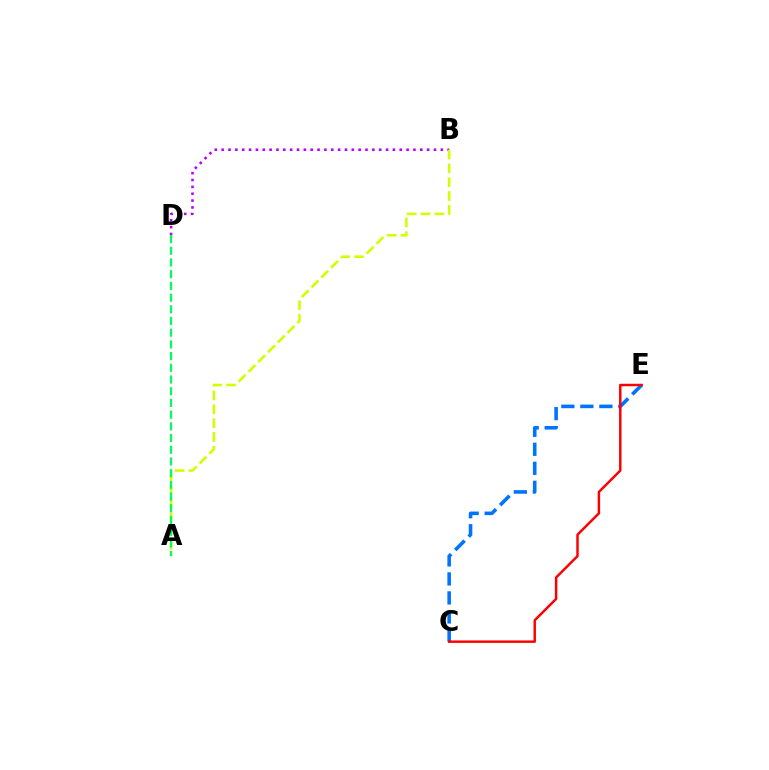{('C', 'E'): [{'color': '#0074ff', 'line_style': 'dashed', 'thickness': 2.58}, {'color': '#ff0000', 'line_style': 'solid', 'thickness': 1.77}], ('B', 'D'): [{'color': '#b900ff', 'line_style': 'dotted', 'thickness': 1.86}], ('A', 'B'): [{'color': '#d1ff00', 'line_style': 'dashed', 'thickness': 1.88}], ('A', 'D'): [{'color': '#00ff5c', 'line_style': 'dashed', 'thickness': 1.59}]}